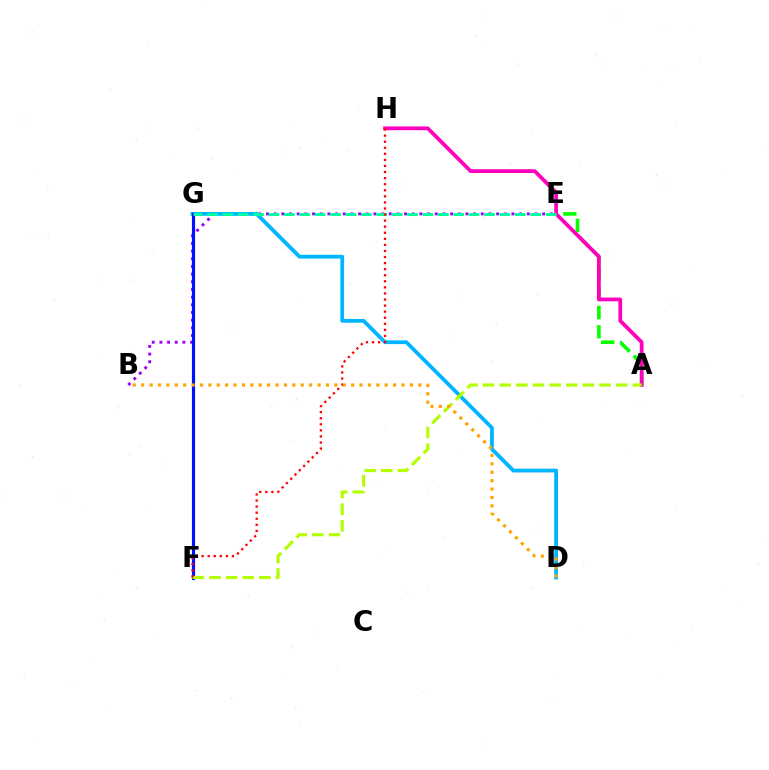{('A', 'E'): [{'color': '#08ff00', 'line_style': 'dashed', 'thickness': 2.61}], ('A', 'H'): [{'color': '#ff00bd', 'line_style': 'solid', 'thickness': 2.71}], ('B', 'E'): [{'color': '#9b00ff', 'line_style': 'dotted', 'thickness': 2.08}], ('D', 'G'): [{'color': '#00b5ff', 'line_style': 'solid', 'thickness': 2.71}], ('F', 'G'): [{'color': '#0010ff', 'line_style': 'solid', 'thickness': 2.28}], ('A', 'F'): [{'color': '#b3ff00', 'line_style': 'dashed', 'thickness': 2.26}], ('E', 'G'): [{'color': '#00ff9d', 'line_style': 'dashed', 'thickness': 2.09}], ('F', 'H'): [{'color': '#ff0000', 'line_style': 'dotted', 'thickness': 1.65}], ('B', 'D'): [{'color': '#ffa500', 'line_style': 'dotted', 'thickness': 2.28}]}